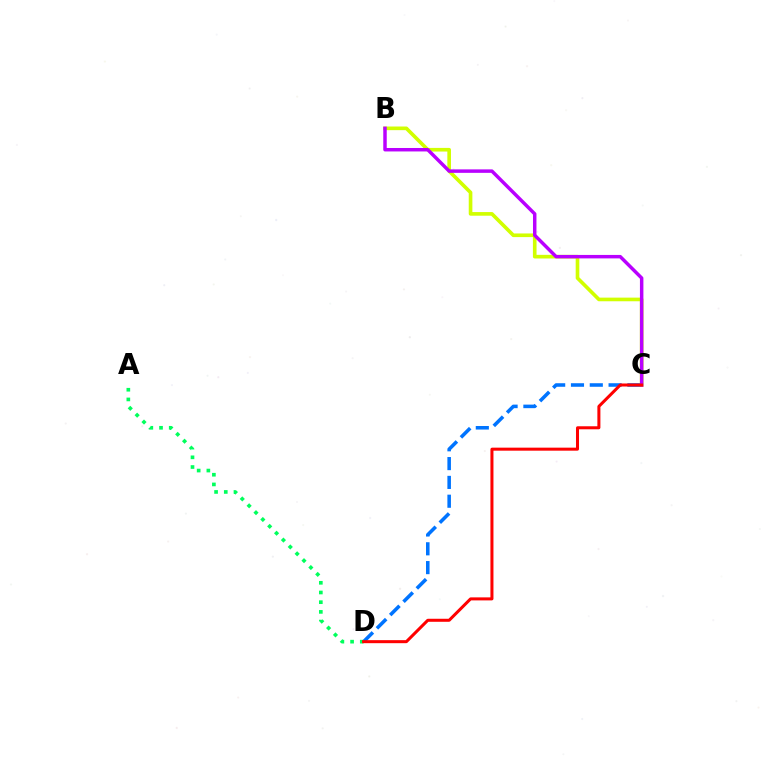{('C', 'D'): [{'color': '#0074ff', 'line_style': 'dashed', 'thickness': 2.56}, {'color': '#ff0000', 'line_style': 'solid', 'thickness': 2.18}], ('B', 'C'): [{'color': '#d1ff00', 'line_style': 'solid', 'thickness': 2.62}, {'color': '#b900ff', 'line_style': 'solid', 'thickness': 2.49}], ('A', 'D'): [{'color': '#00ff5c', 'line_style': 'dotted', 'thickness': 2.64}]}